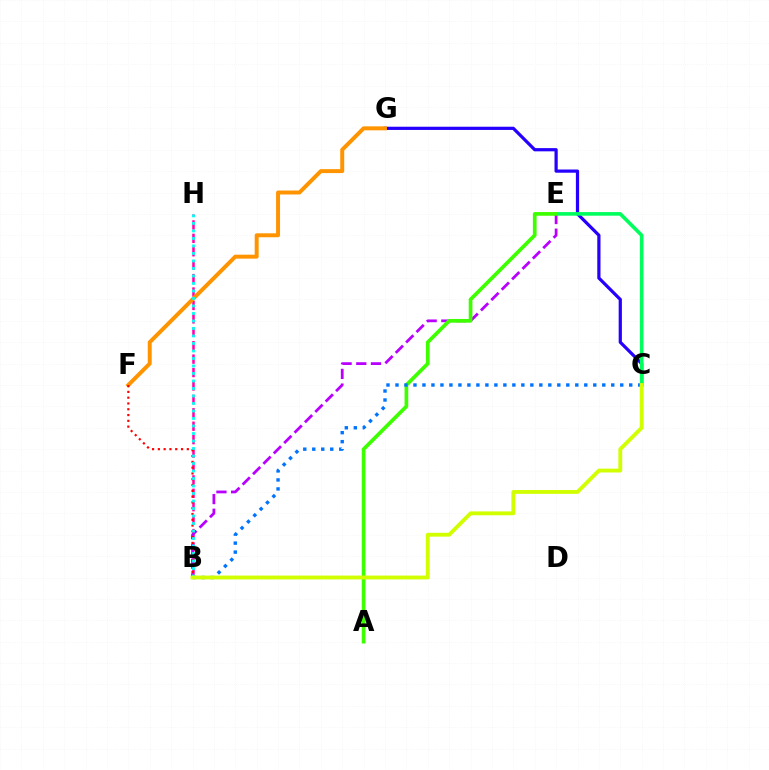{('B', 'H'): [{'color': '#ff00ac', 'line_style': 'dashed', 'thickness': 1.82}, {'color': '#00fff6', 'line_style': 'dotted', 'thickness': 2.04}], ('C', 'G'): [{'color': '#2500ff', 'line_style': 'solid', 'thickness': 2.32}], ('C', 'E'): [{'color': '#00ff5c', 'line_style': 'solid', 'thickness': 2.6}], ('F', 'G'): [{'color': '#ff9400', 'line_style': 'solid', 'thickness': 2.85}], ('B', 'E'): [{'color': '#b900ff', 'line_style': 'dashed', 'thickness': 1.99}], ('A', 'E'): [{'color': '#3dff00', 'line_style': 'solid', 'thickness': 2.67}], ('B', 'F'): [{'color': '#ff0000', 'line_style': 'dotted', 'thickness': 1.57}], ('B', 'C'): [{'color': '#0074ff', 'line_style': 'dotted', 'thickness': 2.44}, {'color': '#d1ff00', 'line_style': 'solid', 'thickness': 2.77}]}